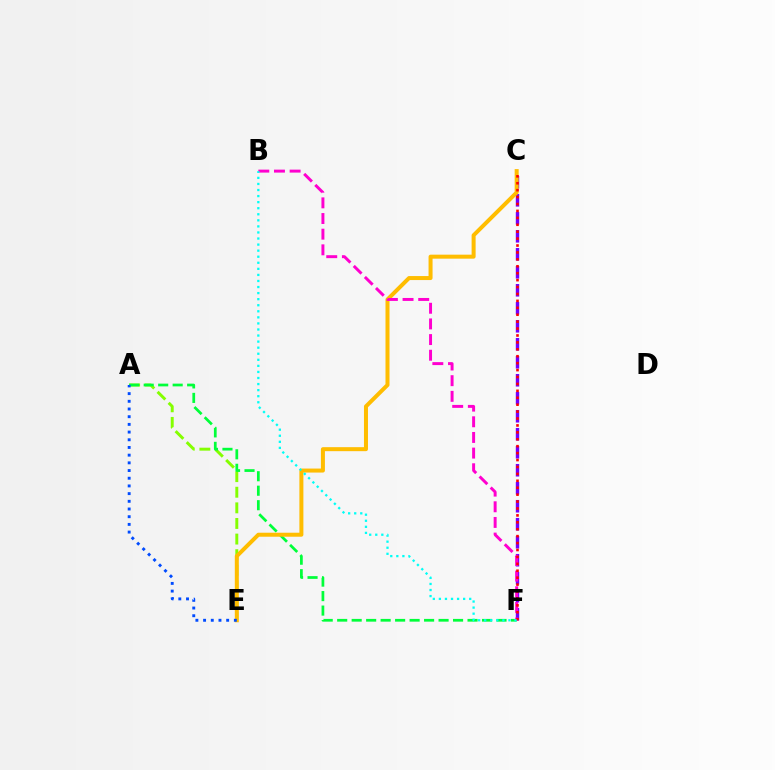{('C', 'F'): [{'color': '#7200ff', 'line_style': 'dashed', 'thickness': 2.44}, {'color': '#ff0000', 'line_style': 'dotted', 'thickness': 1.88}], ('A', 'E'): [{'color': '#84ff00', 'line_style': 'dashed', 'thickness': 2.12}, {'color': '#004bff', 'line_style': 'dotted', 'thickness': 2.09}], ('A', 'F'): [{'color': '#00ff39', 'line_style': 'dashed', 'thickness': 1.97}], ('C', 'E'): [{'color': '#ffbd00', 'line_style': 'solid', 'thickness': 2.88}], ('B', 'F'): [{'color': '#ff00cf', 'line_style': 'dashed', 'thickness': 2.13}, {'color': '#00fff6', 'line_style': 'dotted', 'thickness': 1.65}]}